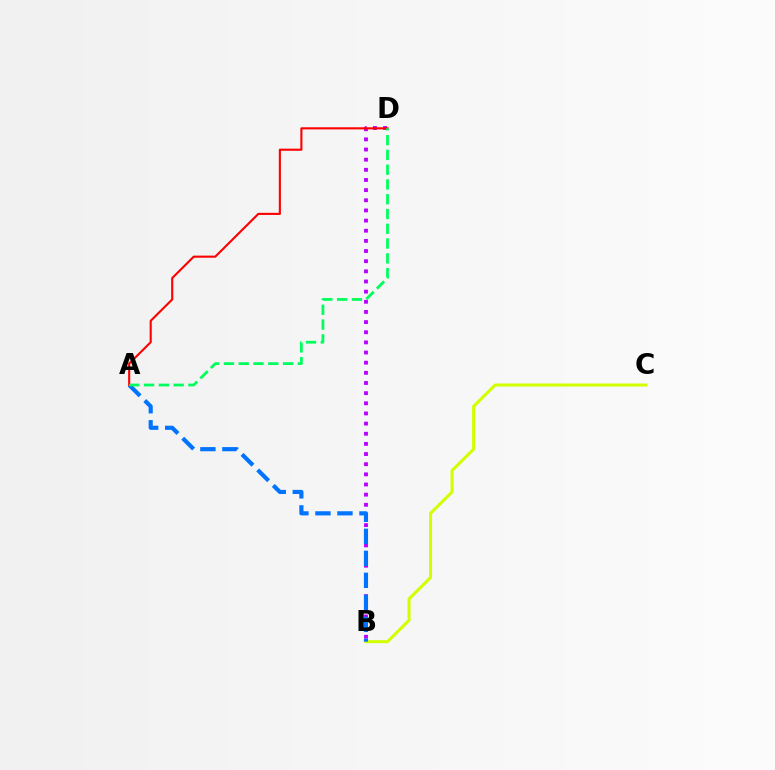{('B', 'C'): [{'color': '#d1ff00', 'line_style': 'solid', 'thickness': 2.19}], ('B', 'D'): [{'color': '#b900ff', 'line_style': 'dotted', 'thickness': 2.76}], ('A', 'B'): [{'color': '#0074ff', 'line_style': 'dashed', 'thickness': 2.99}], ('A', 'D'): [{'color': '#ff0000', 'line_style': 'solid', 'thickness': 1.52}, {'color': '#00ff5c', 'line_style': 'dashed', 'thickness': 2.01}]}